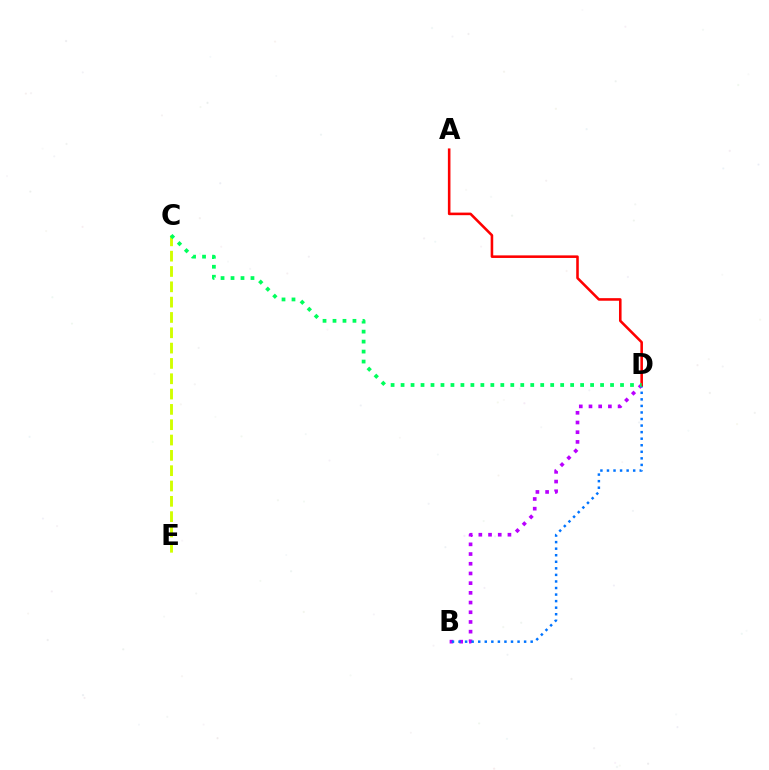{('B', 'D'): [{'color': '#b900ff', 'line_style': 'dotted', 'thickness': 2.64}, {'color': '#0074ff', 'line_style': 'dotted', 'thickness': 1.78}], ('C', 'E'): [{'color': '#d1ff00', 'line_style': 'dashed', 'thickness': 2.08}], ('A', 'D'): [{'color': '#ff0000', 'line_style': 'solid', 'thickness': 1.85}], ('C', 'D'): [{'color': '#00ff5c', 'line_style': 'dotted', 'thickness': 2.71}]}